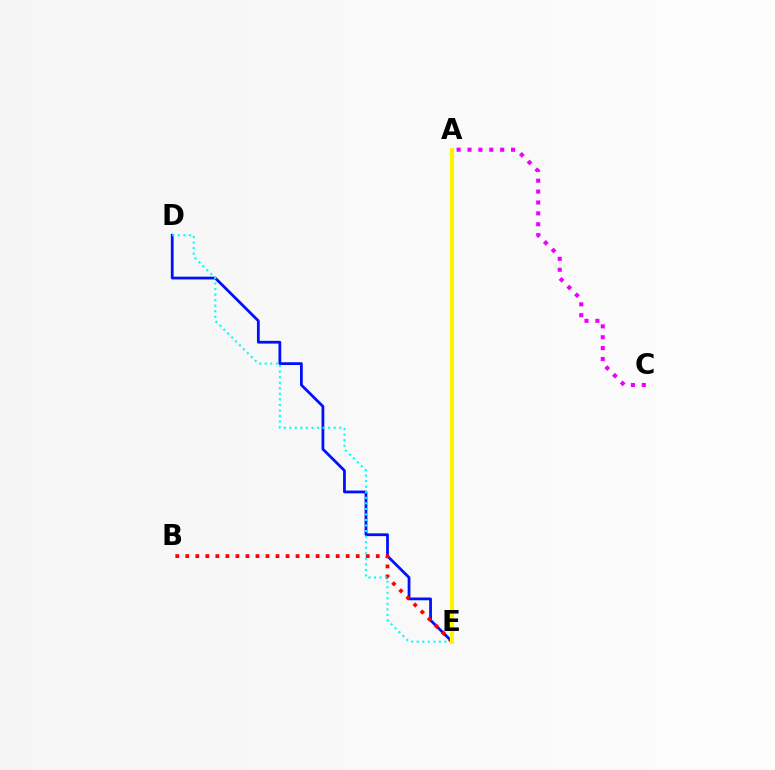{('D', 'E'): [{'color': '#0010ff', 'line_style': 'solid', 'thickness': 2.0}, {'color': '#00fff6', 'line_style': 'dotted', 'thickness': 1.51}], ('B', 'E'): [{'color': '#ff0000', 'line_style': 'dotted', 'thickness': 2.72}], ('A', 'C'): [{'color': '#ee00ff', 'line_style': 'dotted', 'thickness': 2.96}], ('A', 'E'): [{'color': '#08ff00', 'line_style': 'dotted', 'thickness': 1.62}, {'color': '#fcf500', 'line_style': 'solid', 'thickness': 2.97}]}